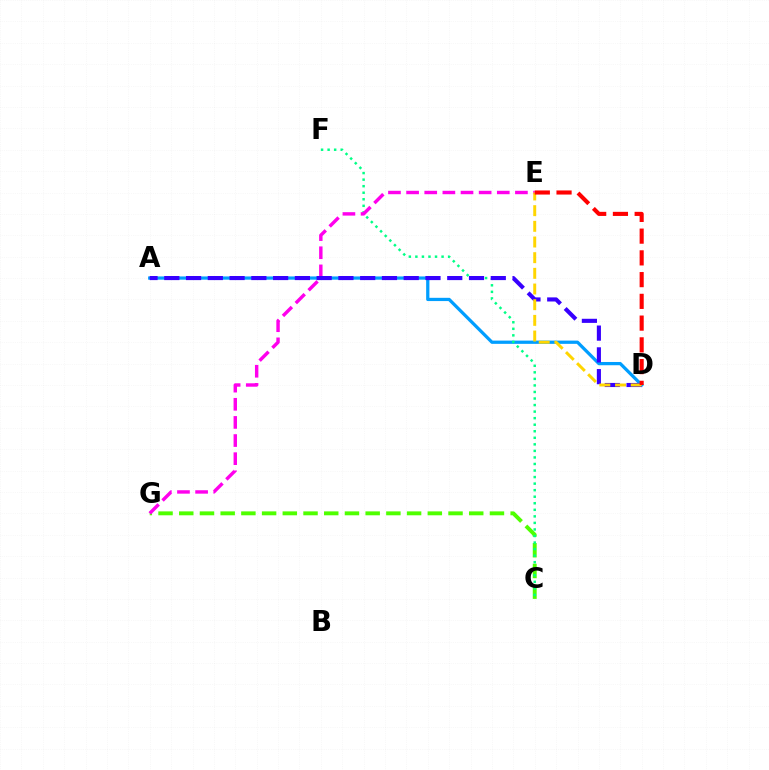{('A', 'D'): [{'color': '#009eff', 'line_style': 'solid', 'thickness': 2.34}, {'color': '#3700ff', 'line_style': 'dashed', 'thickness': 2.96}], ('C', 'G'): [{'color': '#4fff00', 'line_style': 'dashed', 'thickness': 2.81}], ('C', 'F'): [{'color': '#00ff86', 'line_style': 'dotted', 'thickness': 1.78}], ('E', 'G'): [{'color': '#ff00ed', 'line_style': 'dashed', 'thickness': 2.46}], ('D', 'E'): [{'color': '#ffd500', 'line_style': 'dashed', 'thickness': 2.13}, {'color': '#ff0000', 'line_style': 'dashed', 'thickness': 2.95}]}